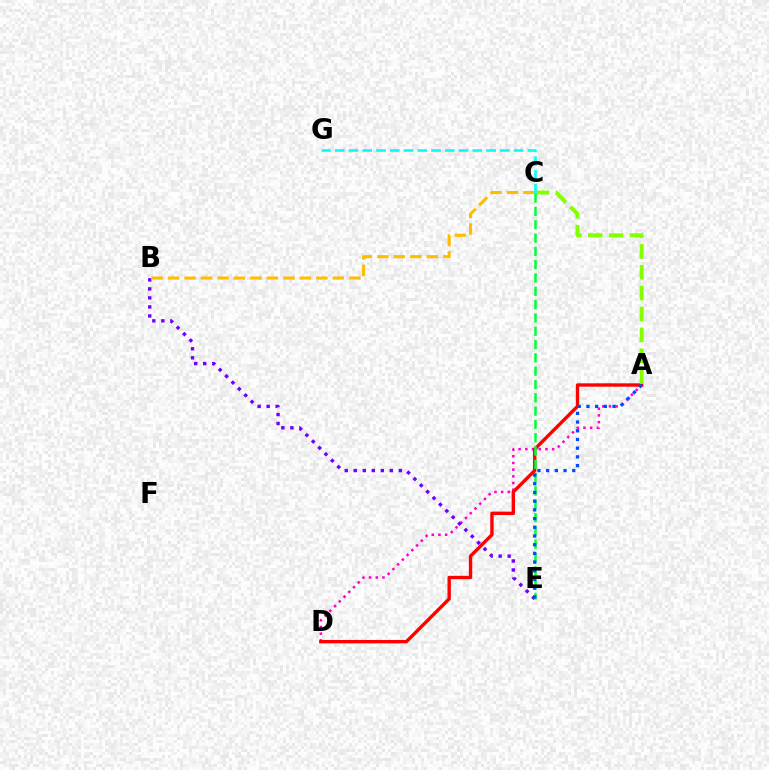{('A', 'D'): [{'color': '#ff00cf', 'line_style': 'dotted', 'thickness': 1.82}, {'color': '#ff0000', 'line_style': 'solid', 'thickness': 2.43}], ('B', 'E'): [{'color': '#7200ff', 'line_style': 'dotted', 'thickness': 2.45}], ('A', 'C'): [{'color': '#84ff00', 'line_style': 'dashed', 'thickness': 2.83}], ('C', 'E'): [{'color': '#00ff39', 'line_style': 'dashed', 'thickness': 1.81}], ('B', 'C'): [{'color': '#ffbd00', 'line_style': 'dashed', 'thickness': 2.24}], ('C', 'G'): [{'color': '#00fff6', 'line_style': 'dashed', 'thickness': 1.87}], ('A', 'E'): [{'color': '#004bff', 'line_style': 'dotted', 'thickness': 2.37}]}